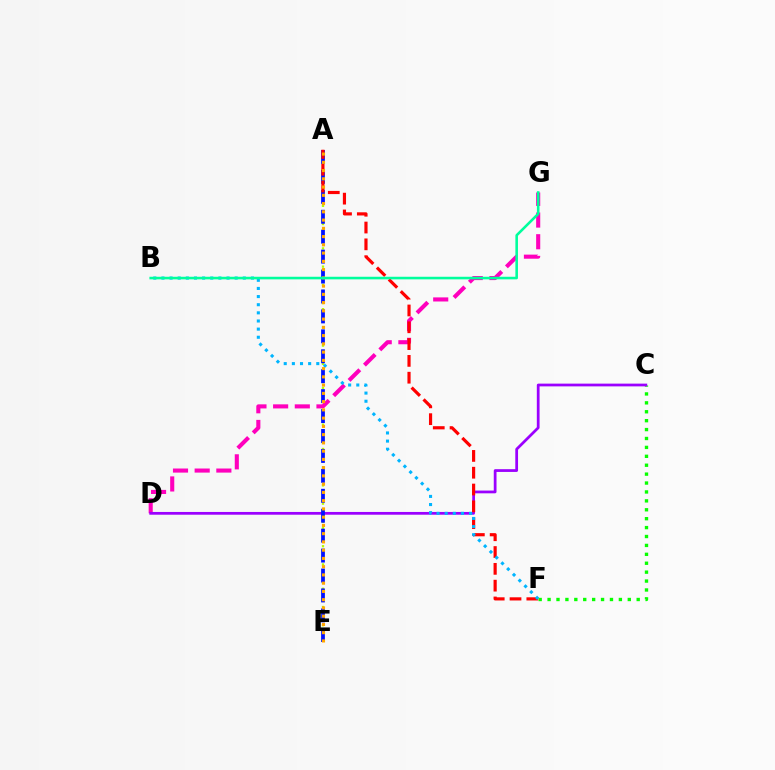{('C', 'F'): [{'color': '#08ff00', 'line_style': 'dotted', 'thickness': 2.42}], ('A', 'E'): [{'color': '#b3ff00', 'line_style': 'dotted', 'thickness': 1.65}, {'color': '#0010ff', 'line_style': 'dashed', 'thickness': 2.71}, {'color': '#ffa500', 'line_style': 'dotted', 'thickness': 2.24}], ('D', 'G'): [{'color': '#ff00bd', 'line_style': 'dashed', 'thickness': 2.94}], ('C', 'D'): [{'color': '#9b00ff', 'line_style': 'solid', 'thickness': 1.98}], ('A', 'F'): [{'color': '#ff0000', 'line_style': 'dashed', 'thickness': 2.28}], ('B', 'F'): [{'color': '#00b5ff', 'line_style': 'dotted', 'thickness': 2.21}], ('B', 'G'): [{'color': '#00ff9d', 'line_style': 'solid', 'thickness': 1.86}]}